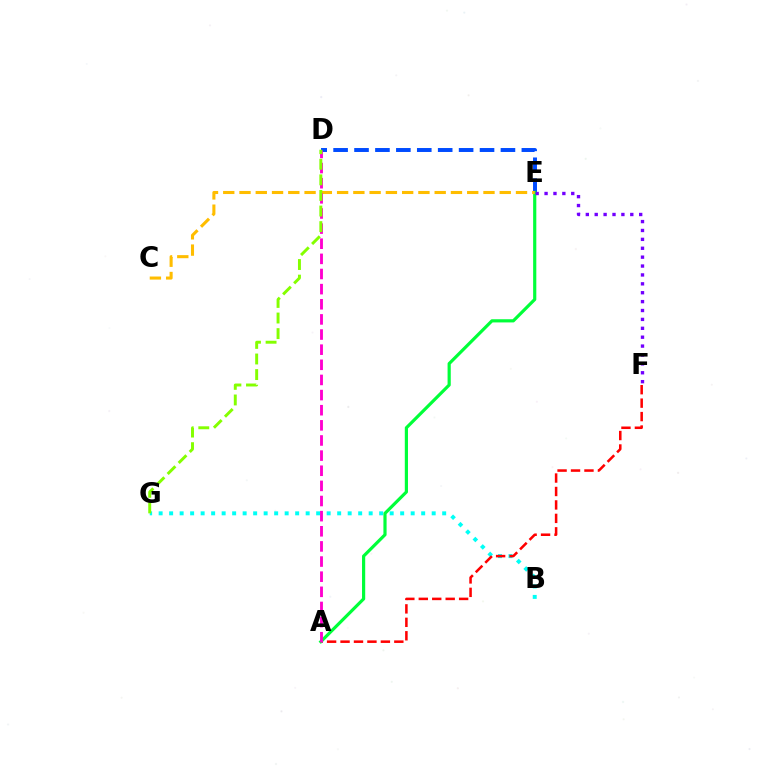{('B', 'G'): [{'color': '#00fff6', 'line_style': 'dotted', 'thickness': 2.85}], ('D', 'E'): [{'color': '#004bff', 'line_style': 'dashed', 'thickness': 2.84}], ('A', 'F'): [{'color': '#ff0000', 'line_style': 'dashed', 'thickness': 1.83}], ('A', 'E'): [{'color': '#00ff39', 'line_style': 'solid', 'thickness': 2.29}], ('C', 'E'): [{'color': '#ffbd00', 'line_style': 'dashed', 'thickness': 2.21}], ('A', 'D'): [{'color': '#ff00cf', 'line_style': 'dashed', 'thickness': 2.06}], ('D', 'G'): [{'color': '#84ff00', 'line_style': 'dashed', 'thickness': 2.12}], ('E', 'F'): [{'color': '#7200ff', 'line_style': 'dotted', 'thickness': 2.42}]}